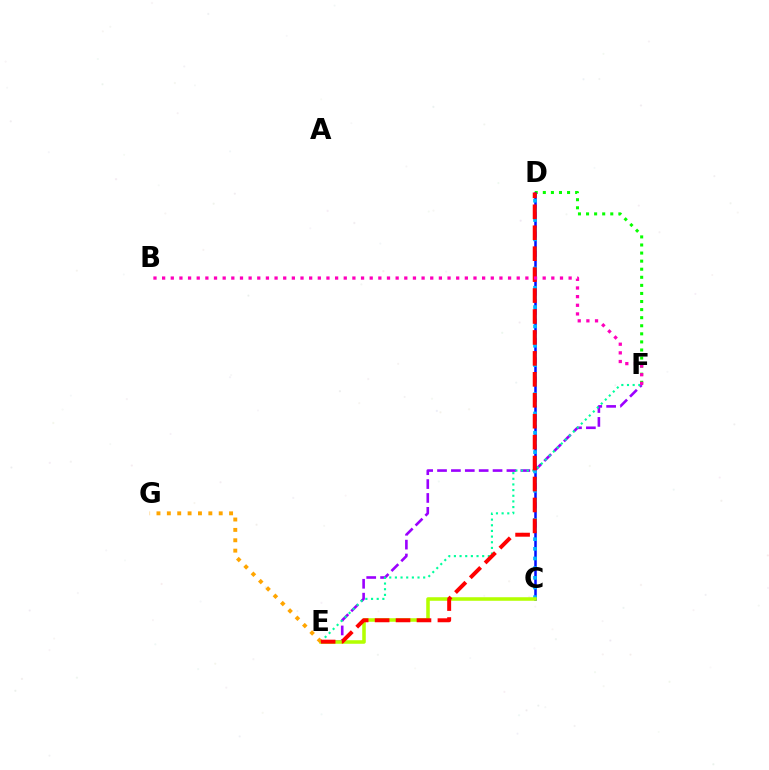{('D', 'F'): [{'color': '#08ff00', 'line_style': 'dotted', 'thickness': 2.19}], ('E', 'F'): [{'color': '#9b00ff', 'line_style': 'dashed', 'thickness': 1.89}, {'color': '#00ff9d', 'line_style': 'dotted', 'thickness': 1.54}], ('C', 'D'): [{'color': '#0010ff', 'line_style': 'solid', 'thickness': 1.82}, {'color': '#00b5ff', 'line_style': 'dotted', 'thickness': 2.63}], ('C', 'E'): [{'color': '#b3ff00', 'line_style': 'solid', 'thickness': 2.55}], ('E', 'G'): [{'color': '#ffa500', 'line_style': 'dotted', 'thickness': 2.82}], ('D', 'E'): [{'color': '#ff0000', 'line_style': 'dashed', 'thickness': 2.84}], ('B', 'F'): [{'color': '#ff00bd', 'line_style': 'dotted', 'thickness': 2.35}]}